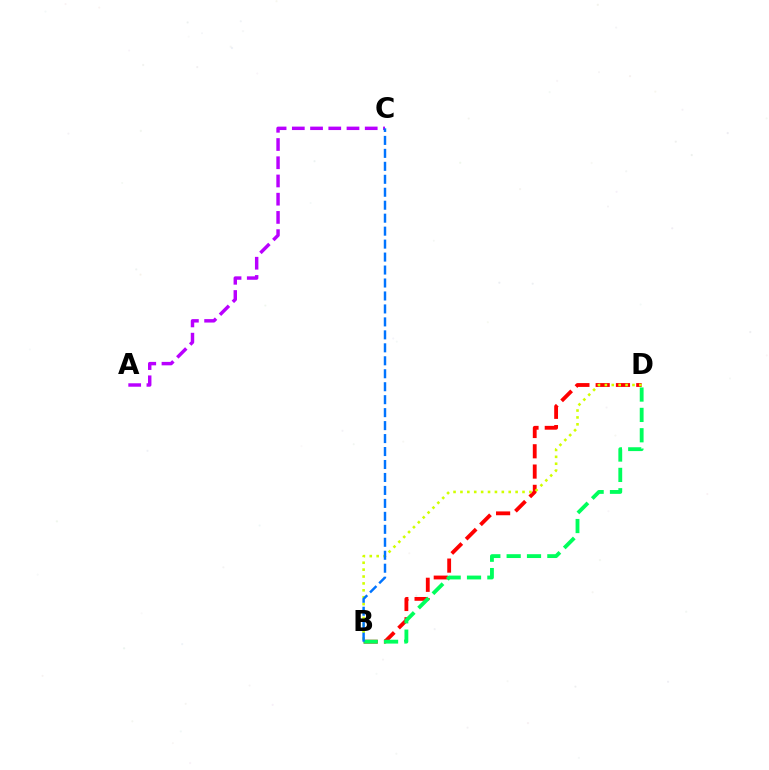{('B', 'D'): [{'color': '#ff0000', 'line_style': 'dashed', 'thickness': 2.76}, {'color': '#d1ff00', 'line_style': 'dotted', 'thickness': 1.87}, {'color': '#00ff5c', 'line_style': 'dashed', 'thickness': 2.76}], ('A', 'C'): [{'color': '#b900ff', 'line_style': 'dashed', 'thickness': 2.48}], ('B', 'C'): [{'color': '#0074ff', 'line_style': 'dashed', 'thickness': 1.76}]}